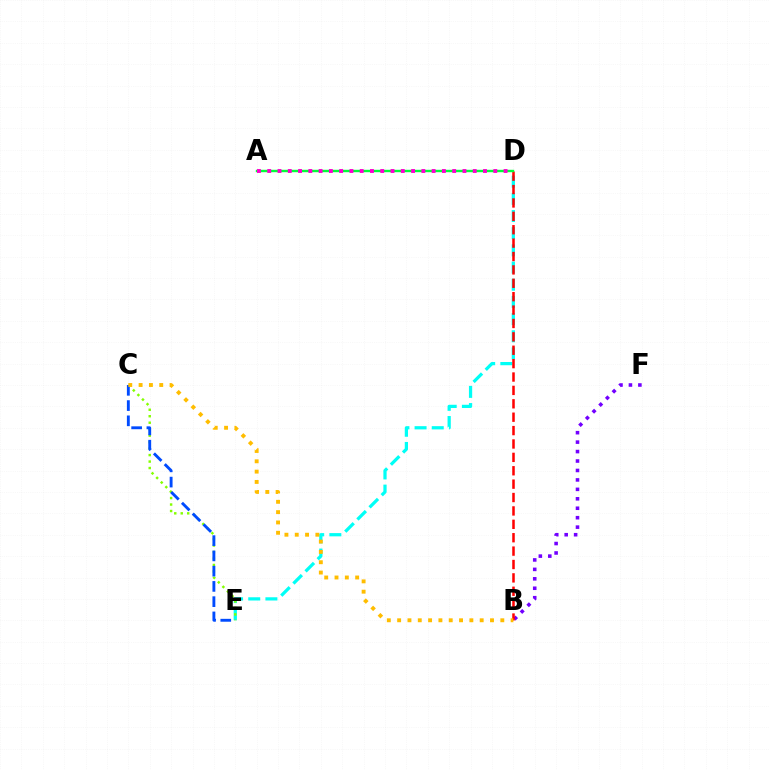{('B', 'F'): [{'color': '#7200ff', 'line_style': 'dotted', 'thickness': 2.57}], ('D', 'E'): [{'color': '#00fff6', 'line_style': 'dashed', 'thickness': 2.33}], ('B', 'D'): [{'color': '#ff0000', 'line_style': 'dashed', 'thickness': 1.82}], ('C', 'E'): [{'color': '#84ff00', 'line_style': 'dotted', 'thickness': 1.76}, {'color': '#004bff', 'line_style': 'dashed', 'thickness': 2.07}], ('A', 'D'): [{'color': '#00ff39', 'line_style': 'solid', 'thickness': 1.73}, {'color': '#ff00cf', 'line_style': 'dotted', 'thickness': 2.79}], ('B', 'C'): [{'color': '#ffbd00', 'line_style': 'dotted', 'thickness': 2.8}]}